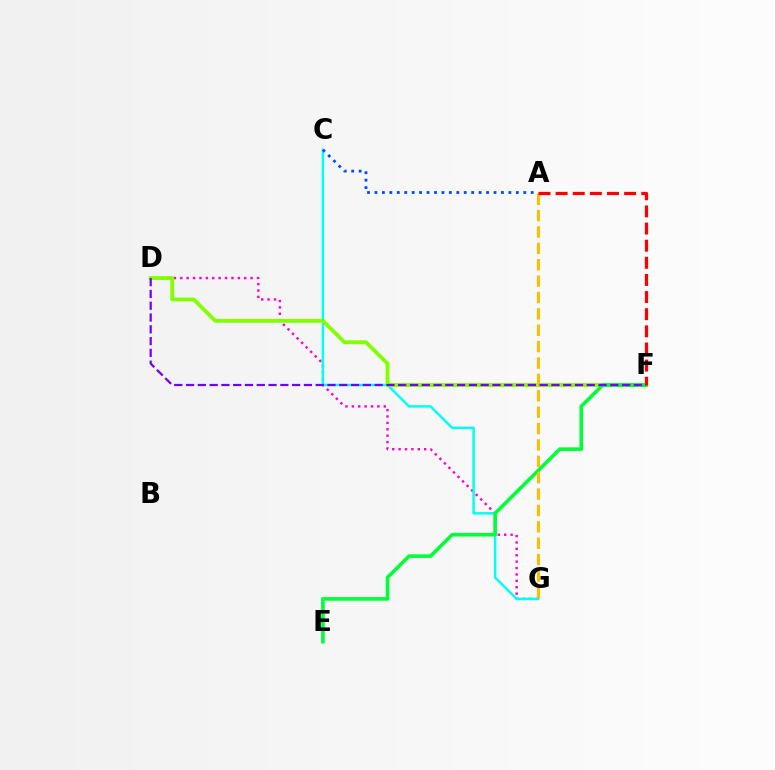{('D', 'G'): [{'color': '#ff00cf', 'line_style': 'dotted', 'thickness': 1.74}], ('C', 'G'): [{'color': '#00fff6', 'line_style': 'solid', 'thickness': 1.79}], ('D', 'F'): [{'color': '#84ff00', 'line_style': 'solid', 'thickness': 2.77}, {'color': '#7200ff', 'line_style': 'dashed', 'thickness': 1.6}], ('E', 'F'): [{'color': '#00ff39', 'line_style': 'solid', 'thickness': 2.61}], ('A', 'G'): [{'color': '#ffbd00', 'line_style': 'dashed', 'thickness': 2.23}], ('A', 'F'): [{'color': '#ff0000', 'line_style': 'dashed', 'thickness': 2.33}], ('A', 'C'): [{'color': '#004bff', 'line_style': 'dotted', 'thickness': 2.02}]}